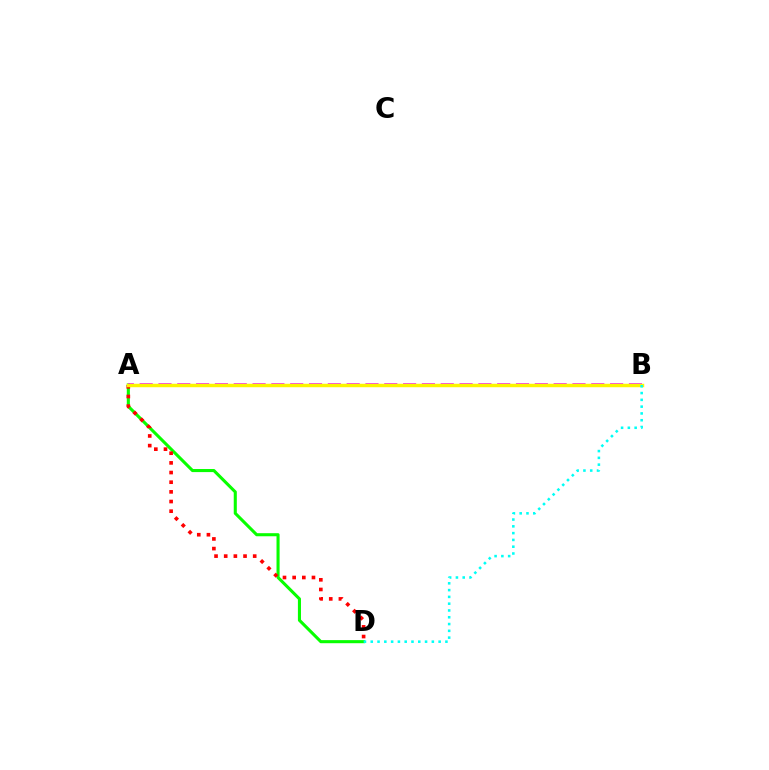{('A', 'B'): [{'color': '#0010ff', 'line_style': 'dashed', 'thickness': 2.1}, {'color': '#ee00ff', 'line_style': 'dashed', 'thickness': 2.56}, {'color': '#fcf500', 'line_style': 'solid', 'thickness': 2.49}], ('A', 'D'): [{'color': '#08ff00', 'line_style': 'solid', 'thickness': 2.22}, {'color': '#ff0000', 'line_style': 'dotted', 'thickness': 2.63}], ('B', 'D'): [{'color': '#00fff6', 'line_style': 'dotted', 'thickness': 1.84}]}